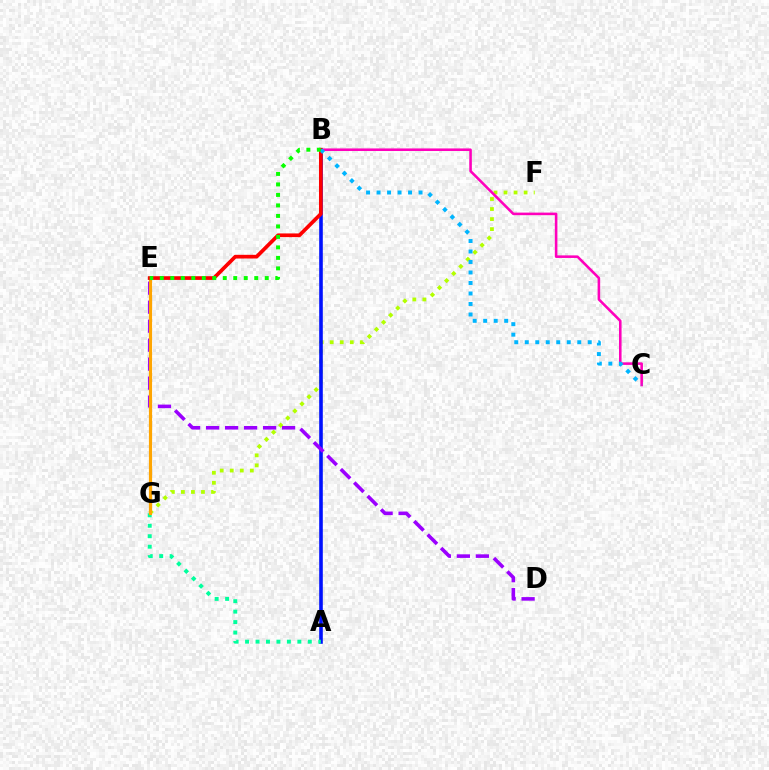{('F', 'G'): [{'color': '#b3ff00', 'line_style': 'dotted', 'thickness': 2.73}], ('A', 'B'): [{'color': '#0010ff', 'line_style': 'solid', 'thickness': 2.59}], ('B', 'C'): [{'color': '#ff00bd', 'line_style': 'solid', 'thickness': 1.85}, {'color': '#00b5ff', 'line_style': 'dotted', 'thickness': 2.85}], ('D', 'E'): [{'color': '#9b00ff', 'line_style': 'dashed', 'thickness': 2.58}], ('A', 'G'): [{'color': '#00ff9d', 'line_style': 'dotted', 'thickness': 2.84}], ('E', 'G'): [{'color': '#ffa500', 'line_style': 'solid', 'thickness': 2.29}], ('B', 'E'): [{'color': '#ff0000', 'line_style': 'solid', 'thickness': 2.67}, {'color': '#08ff00', 'line_style': 'dotted', 'thickness': 2.85}]}